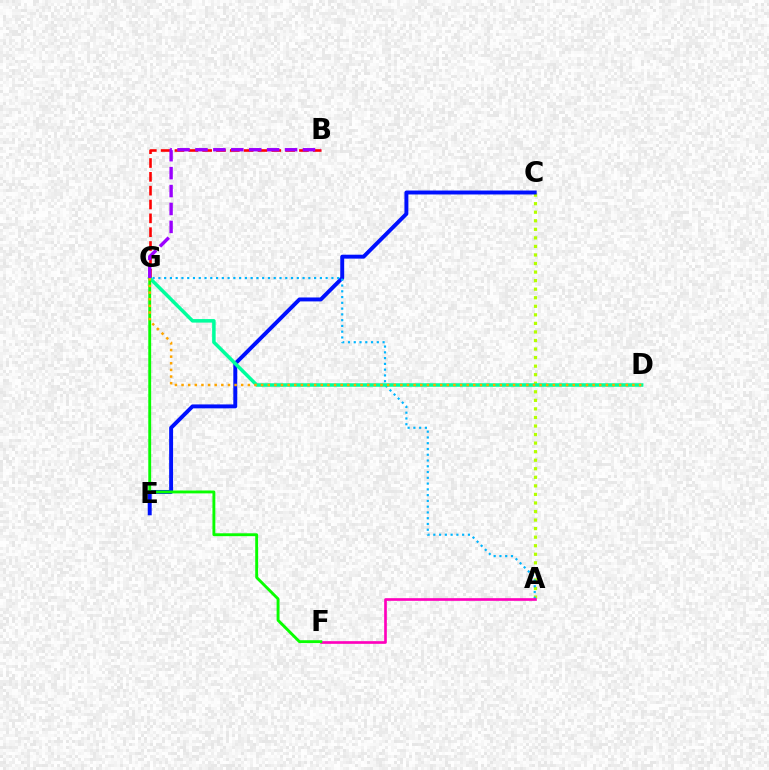{('A', 'C'): [{'color': '#b3ff00', 'line_style': 'dotted', 'thickness': 2.32}], ('C', 'E'): [{'color': '#0010ff', 'line_style': 'solid', 'thickness': 2.83}], ('B', 'G'): [{'color': '#ff0000', 'line_style': 'dashed', 'thickness': 1.88}, {'color': '#9b00ff', 'line_style': 'dashed', 'thickness': 2.43}], ('A', 'G'): [{'color': '#00b5ff', 'line_style': 'dotted', 'thickness': 1.57}], ('A', 'F'): [{'color': '#ff00bd', 'line_style': 'solid', 'thickness': 1.92}], ('D', 'G'): [{'color': '#00ff9d', 'line_style': 'solid', 'thickness': 2.54}, {'color': '#ffa500', 'line_style': 'dotted', 'thickness': 1.8}], ('F', 'G'): [{'color': '#08ff00', 'line_style': 'solid', 'thickness': 2.07}]}